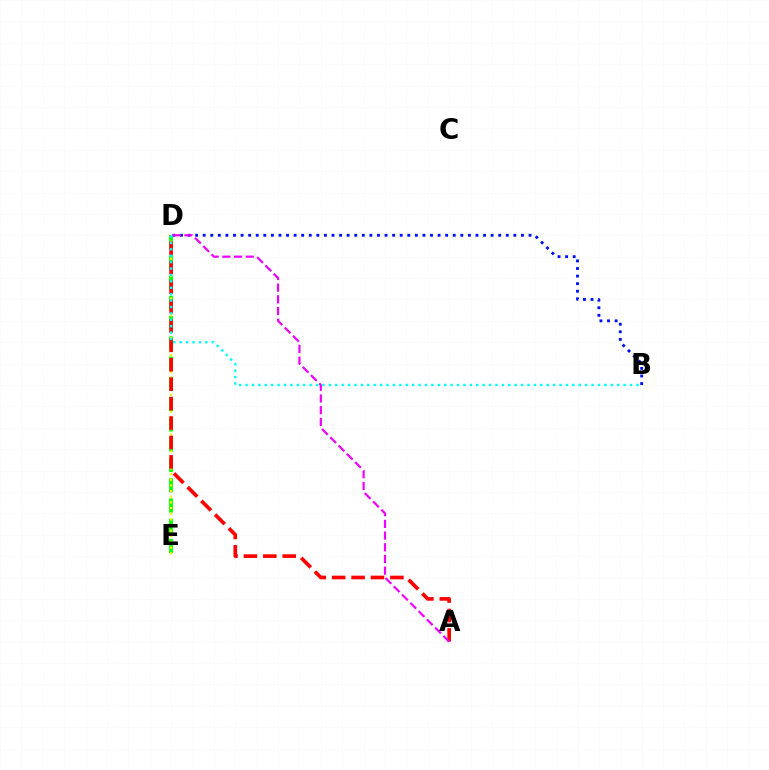{('D', 'E'): [{'color': '#08ff00', 'line_style': 'dashed', 'thickness': 2.75}, {'color': '#fcf500', 'line_style': 'dotted', 'thickness': 1.54}], ('B', 'D'): [{'color': '#0010ff', 'line_style': 'dotted', 'thickness': 2.06}, {'color': '#00fff6', 'line_style': 'dotted', 'thickness': 1.74}], ('A', 'D'): [{'color': '#ff0000', 'line_style': 'dashed', 'thickness': 2.64}, {'color': '#ee00ff', 'line_style': 'dashed', 'thickness': 1.59}]}